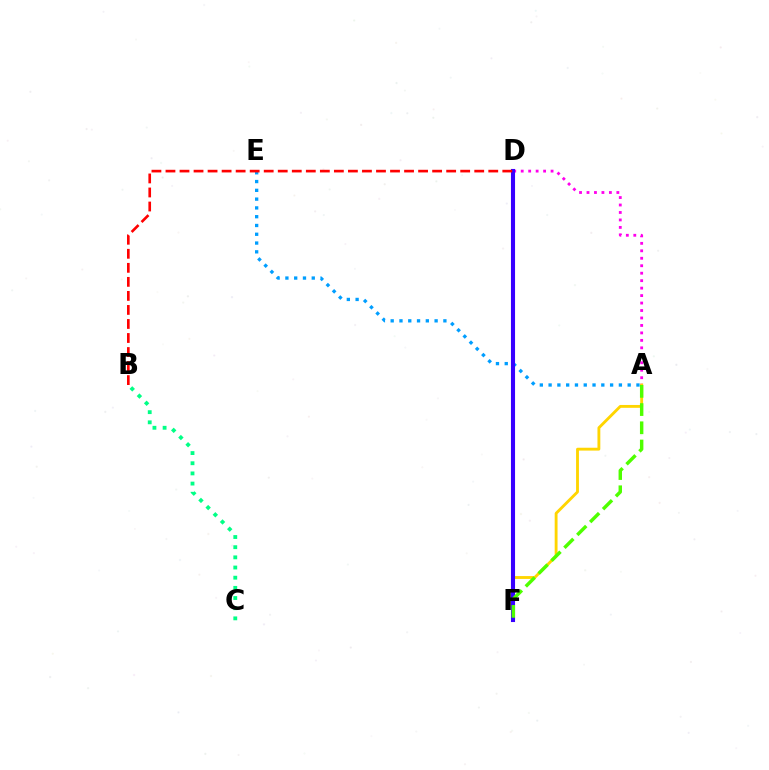{('A', 'D'): [{'color': '#ff00ed', 'line_style': 'dotted', 'thickness': 2.03}], ('A', 'E'): [{'color': '#009eff', 'line_style': 'dotted', 'thickness': 2.39}], ('B', 'C'): [{'color': '#00ff86', 'line_style': 'dotted', 'thickness': 2.76}], ('A', 'F'): [{'color': '#ffd500', 'line_style': 'solid', 'thickness': 2.05}, {'color': '#4fff00', 'line_style': 'dashed', 'thickness': 2.47}], ('D', 'F'): [{'color': '#3700ff', 'line_style': 'solid', 'thickness': 2.94}], ('B', 'D'): [{'color': '#ff0000', 'line_style': 'dashed', 'thickness': 1.91}]}